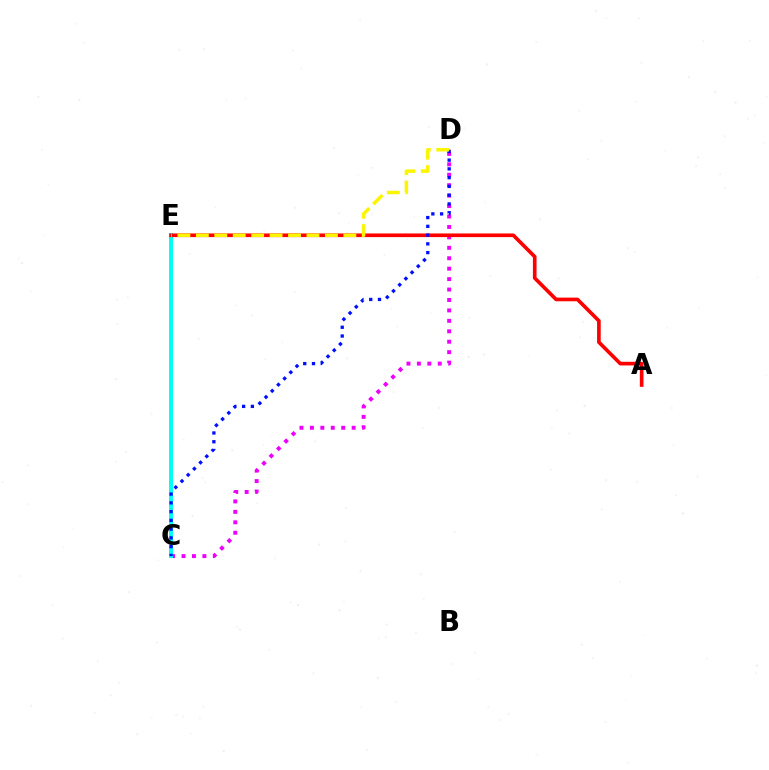{('C', 'E'): [{'color': '#08ff00', 'line_style': 'dashed', 'thickness': 1.62}, {'color': '#00fff6', 'line_style': 'solid', 'thickness': 2.89}], ('C', 'D'): [{'color': '#ee00ff', 'line_style': 'dotted', 'thickness': 2.84}, {'color': '#0010ff', 'line_style': 'dotted', 'thickness': 2.38}], ('A', 'E'): [{'color': '#ff0000', 'line_style': 'solid', 'thickness': 2.63}], ('D', 'E'): [{'color': '#fcf500', 'line_style': 'dashed', 'thickness': 2.5}]}